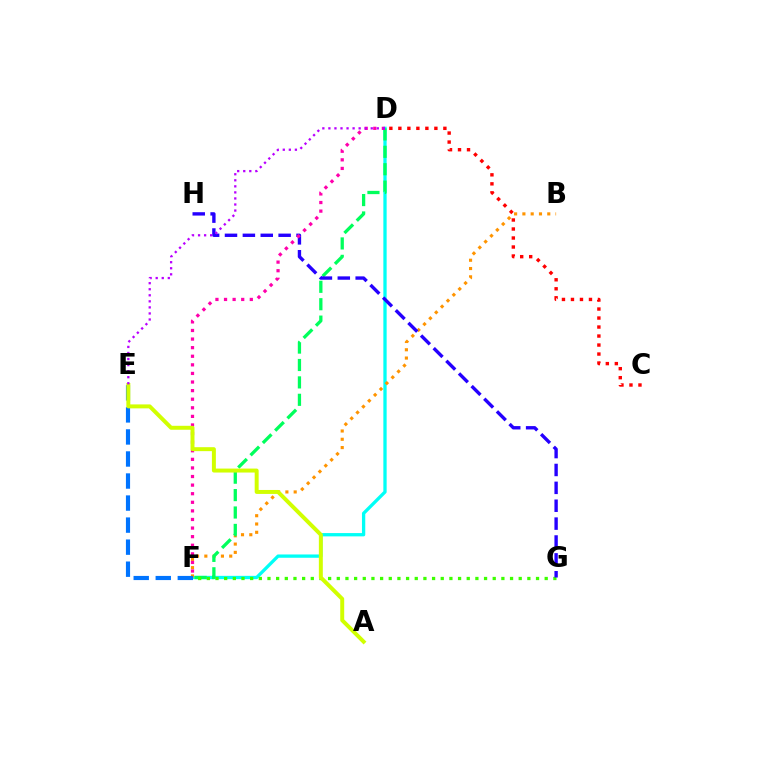{('D', 'F'): [{'color': '#00fff6', 'line_style': 'solid', 'thickness': 2.37}, {'color': '#00ff5c', 'line_style': 'dashed', 'thickness': 2.37}, {'color': '#ff00ac', 'line_style': 'dotted', 'thickness': 2.33}], ('B', 'F'): [{'color': '#ff9400', 'line_style': 'dotted', 'thickness': 2.25}], ('E', 'F'): [{'color': '#0074ff', 'line_style': 'dashed', 'thickness': 2.99}], ('C', 'D'): [{'color': '#ff0000', 'line_style': 'dotted', 'thickness': 2.45}], ('F', 'G'): [{'color': '#3dff00', 'line_style': 'dotted', 'thickness': 2.35}], ('G', 'H'): [{'color': '#2500ff', 'line_style': 'dashed', 'thickness': 2.43}], ('A', 'E'): [{'color': '#d1ff00', 'line_style': 'solid', 'thickness': 2.85}], ('D', 'E'): [{'color': '#b900ff', 'line_style': 'dotted', 'thickness': 1.64}]}